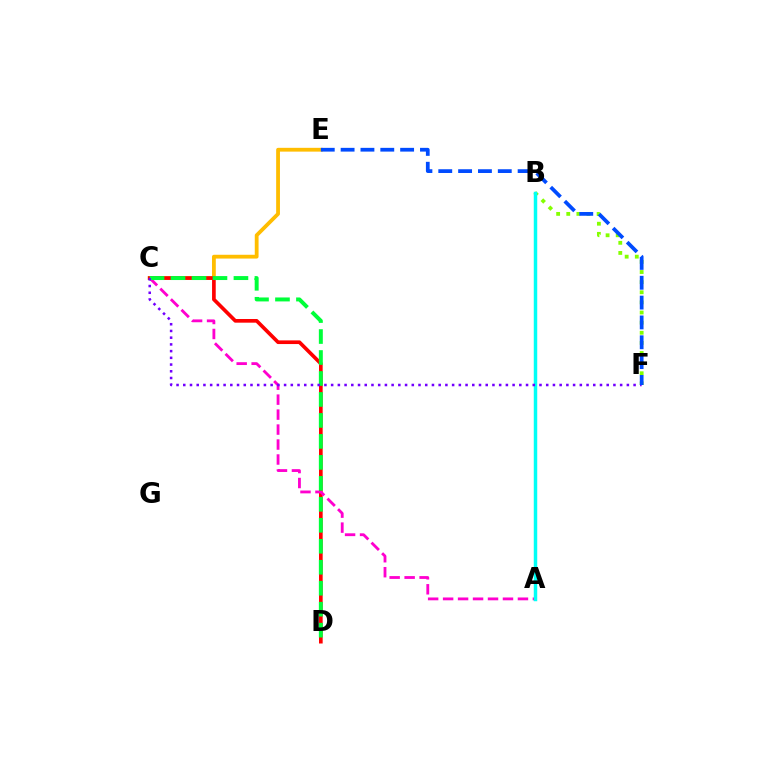{('C', 'E'): [{'color': '#ffbd00', 'line_style': 'solid', 'thickness': 2.73}], ('B', 'F'): [{'color': '#84ff00', 'line_style': 'dotted', 'thickness': 2.75}], ('C', 'D'): [{'color': '#ff0000', 'line_style': 'solid', 'thickness': 2.64}, {'color': '#00ff39', 'line_style': 'dashed', 'thickness': 2.85}], ('A', 'C'): [{'color': '#ff00cf', 'line_style': 'dashed', 'thickness': 2.03}], ('A', 'B'): [{'color': '#00fff6', 'line_style': 'solid', 'thickness': 2.5}], ('C', 'F'): [{'color': '#7200ff', 'line_style': 'dotted', 'thickness': 1.83}], ('E', 'F'): [{'color': '#004bff', 'line_style': 'dashed', 'thickness': 2.7}]}